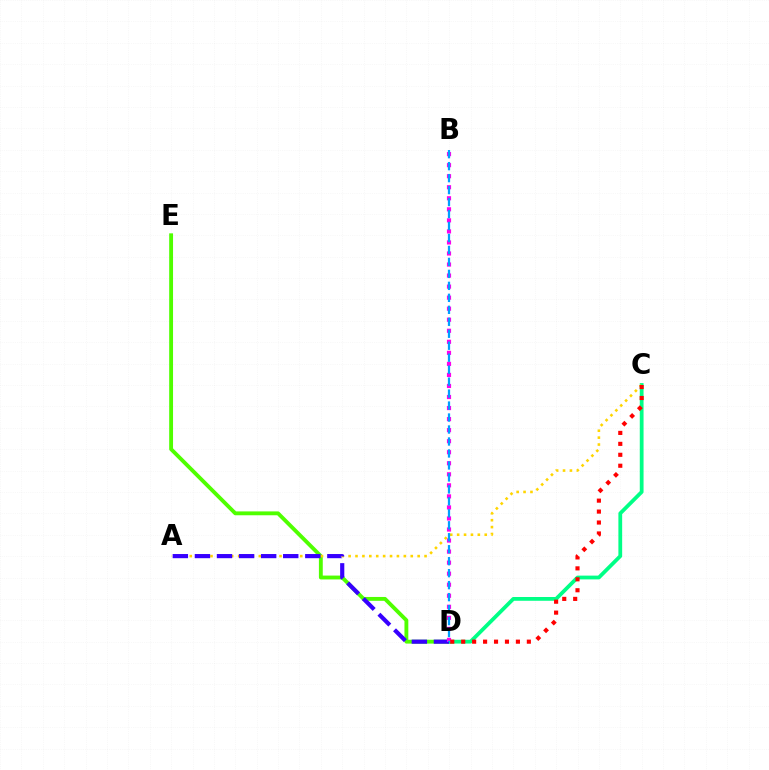{('D', 'E'): [{'color': '#4fff00', 'line_style': 'solid', 'thickness': 2.78}], ('C', 'D'): [{'color': '#00ff86', 'line_style': 'solid', 'thickness': 2.72}, {'color': '#ff0000', 'line_style': 'dotted', 'thickness': 2.97}], ('A', 'C'): [{'color': '#ffd500', 'line_style': 'dotted', 'thickness': 1.88}], ('A', 'D'): [{'color': '#3700ff', 'line_style': 'dashed', 'thickness': 3.0}], ('B', 'D'): [{'color': '#ff00ed', 'line_style': 'dotted', 'thickness': 3.0}, {'color': '#009eff', 'line_style': 'dashed', 'thickness': 1.63}]}